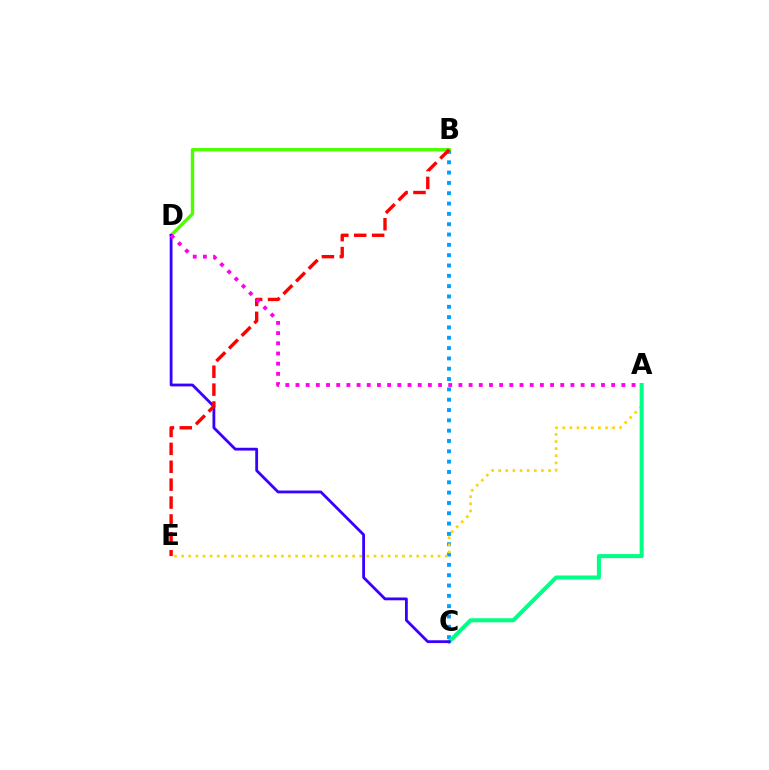{('B', 'C'): [{'color': '#009eff', 'line_style': 'dotted', 'thickness': 2.8}], ('B', 'D'): [{'color': '#4fff00', 'line_style': 'solid', 'thickness': 2.44}], ('A', 'E'): [{'color': '#ffd500', 'line_style': 'dotted', 'thickness': 1.94}], ('A', 'C'): [{'color': '#00ff86', 'line_style': 'solid', 'thickness': 2.92}], ('C', 'D'): [{'color': '#3700ff', 'line_style': 'solid', 'thickness': 2.01}], ('B', 'E'): [{'color': '#ff0000', 'line_style': 'dashed', 'thickness': 2.43}], ('A', 'D'): [{'color': '#ff00ed', 'line_style': 'dotted', 'thickness': 2.77}]}